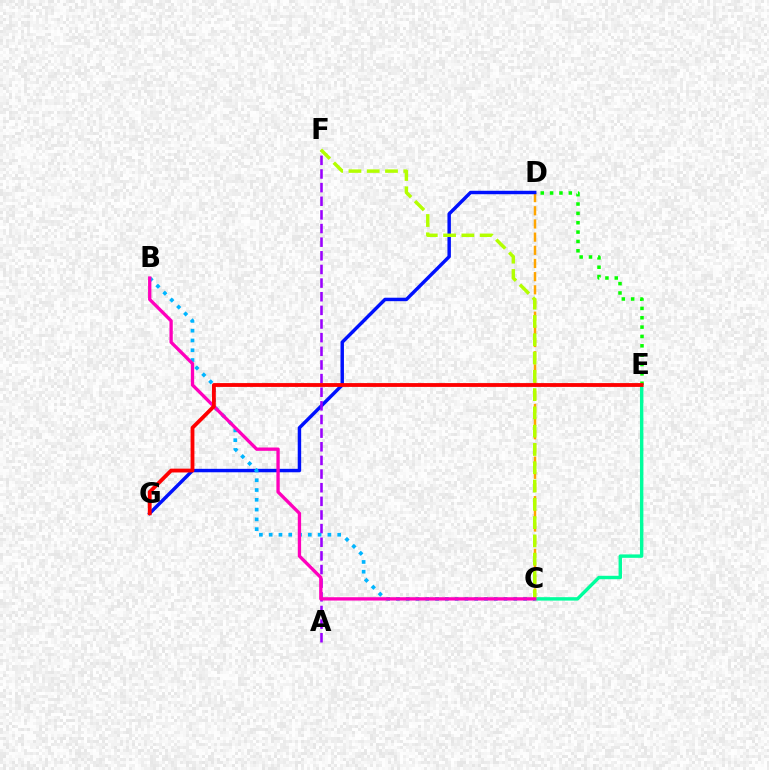{('C', 'D'): [{'color': '#ffa500', 'line_style': 'dashed', 'thickness': 1.79}], ('D', 'G'): [{'color': '#0010ff', 'line_style': 'solid', 'thickness': 2.48}], ('D', 'E'): [{'color': '#08ff00', 'line_style': 'dotted', 'thickness': 2.54}], ('A', 'F'): [{'color': '#9b00ff', 'line_style': 'dashed', 'thickness': 1.85}], ('C', 'E'): [{'color': '#00ff9d', 'line_style': 'solid', 'thickness': 2.46}], ('B', 'C'): [{'color': '#00b5ff', 'line_style': 'dotted', 'thickness': 2.66}, {'color': '#ff00bd', 'line_style': 'solid', 'thickness': 2.39}], ('C', 'F'): [{'color': '#b3ff00', 'line_style': 'dashed', 'thickness': 2.48}], ('E', 'G'): [{'color': '#ff0000', 'line_style': 'solid', 'thickness': 2.75}]}